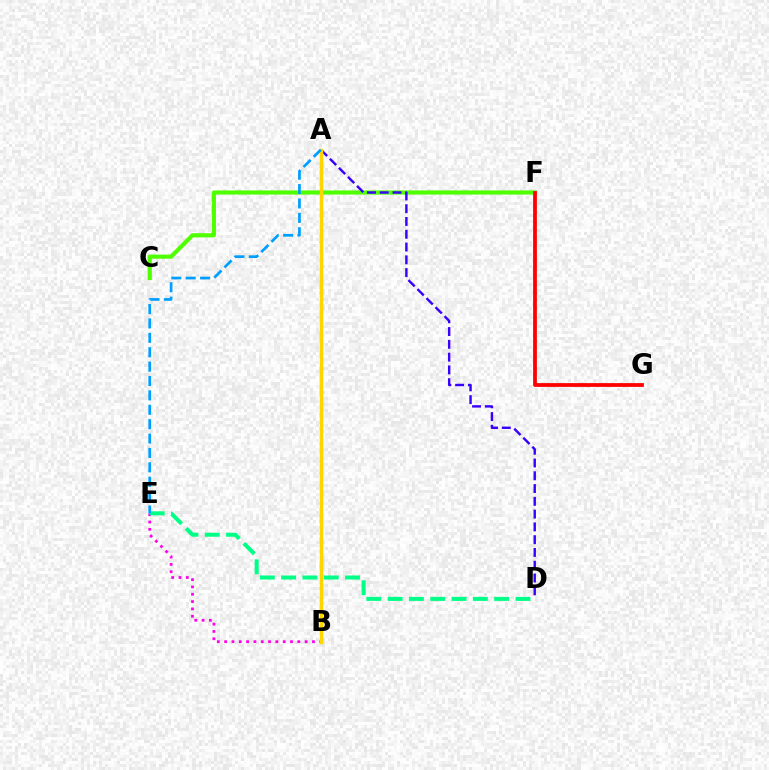{('C', 'F'): [{'color': '#4fff00', 'line_style': 'solid', 'thickness': 2.98}], ('B', 'E'): [{'color': '#ff00ed', 'line_style': 'dotted', 'thickness': 1.99}], ('A', 'D'): [{'color': '#3700ff', 'line_style': 'dashed', 'thickness': 1.74}], ('A', 'B'): [{'color': '#ffd500', 'line_style': 'solid', 'thickness': 2.49}], ('F', 'G'): [{'color': '#ff0000', 'line_style': 'solid', 'thickness': 2.72}], ('D', 'E'): [{'color': '#00ff86', 'line_style': 'dashed', 'thickness': 2.9}], ('A', 'E'): [{'color': '#009eff', 'line_style': 'dashed', 'thickness': 1.95}]}